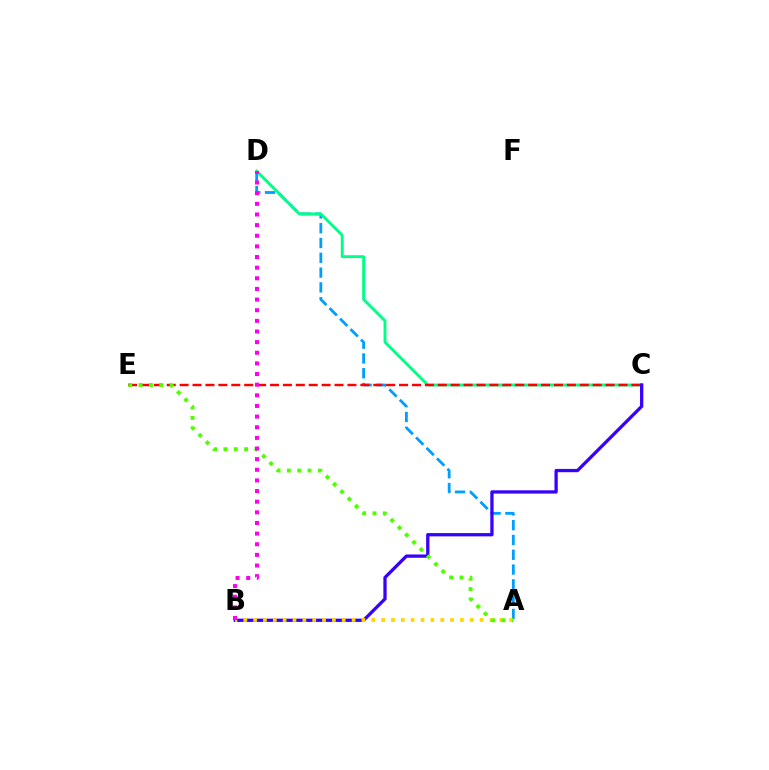{('A', 'D'): [{'color': '#009eff', 'line_style': 'dashed', 'thickness': 2.01}], ('C', 'D'): [{'color': '#00ff86', 'line_style': 'solid', 'thickness': 2.07}], ('C', 'E'): [{'color': '#ff0000', 'line_style': 'dashed', 'thickness': 1.75}], ('B', 'C'): [{'color': '#3700ff', 'line_style': 'solid', 'thickness': 2.36}], ('A', 'B'): [{'color': '#ffd500', 'line_style': 'dotted', 'thickness': 2.68}], ('A', 'E'): [{'color': '#4fff00', 'line_style': 'dotted', 'thickness': 2.81}], ('B', 'D'): [{'color': '#ff00ed', 'line_style': 'dotted', 'thickness': 2.89}]}